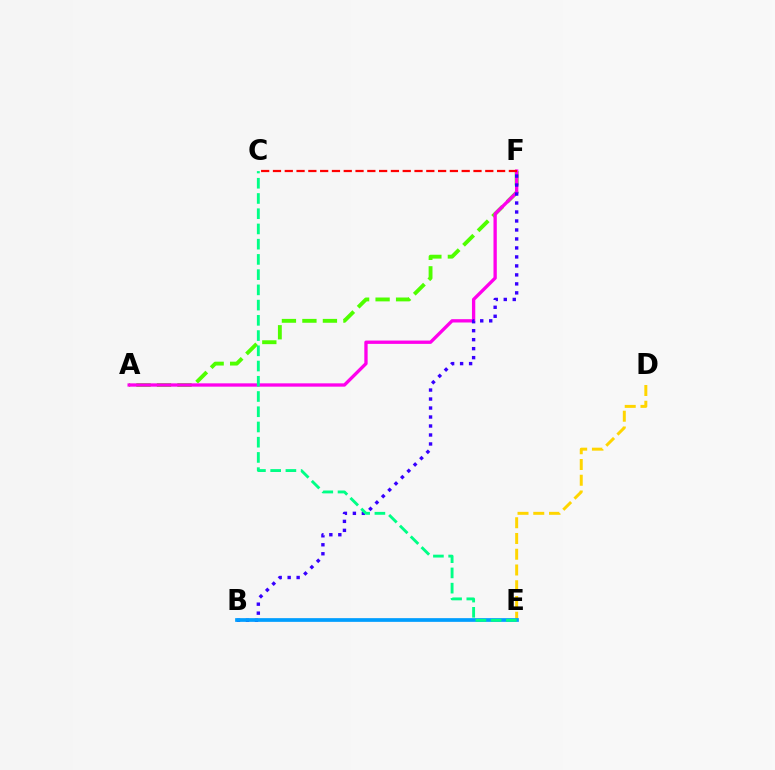{('A', 'F'): [{'color': '#4fff00', 'line_style': 'dashed', 'thickness': 2.78}, {'color': '#ff00ed', 'line_style': 'solid', 'thickness': 2.39}], ('B', 'F'): [{'color': '#3700ff', 'line_style': 'dotted', 'thickness': 2.44}], ('D', 'E'): [{'color': '#ffd500', 'line_style': 'dashed', 'thickness': 2.14}], ('B', 'E'): [{'color': '#009eff', 'line_style': 'solid', 'thickness': 2.67}], ('C', 'E'): [{'color': '#00ff86', 'line_style': 'dashed', 'thickness': 2.07}], ('C', 'F'): [{'color': '#ff0000', 'line_style': 'dashed', 'thickness': 1.6}]}